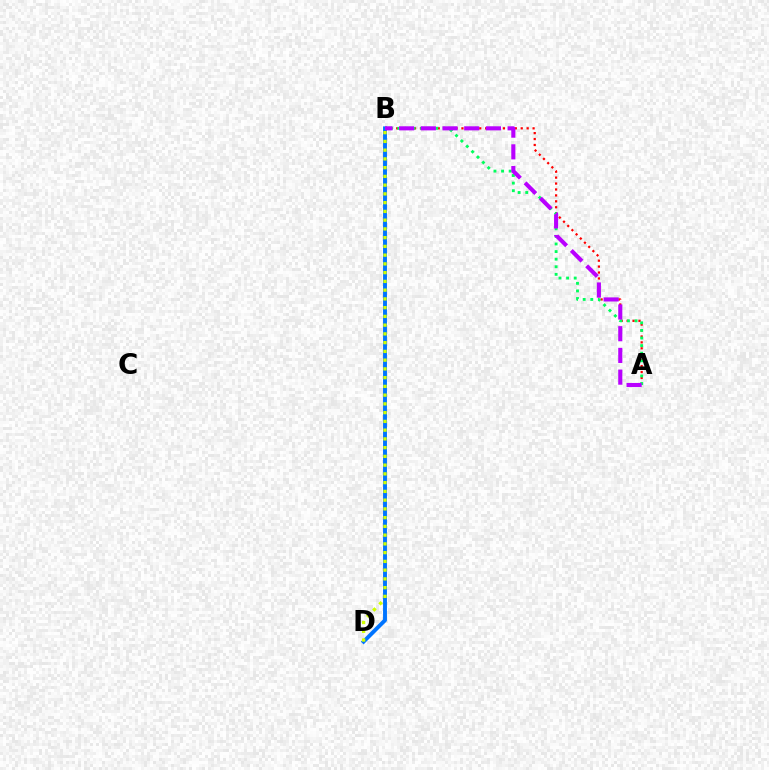{('A', 'B'): [{'color': '#ff0000', 'line_style': 'dotted', 'thickness': 1.61}, {'color': '#00ff5c', 'line_style': 'dotted', 'thickness': 2.06}, {'color': '#b900ff', 'line_style': 'dashed', 'thickness': 2.95}], ('B', 'D'): [{'color': '#0074ff', 'line_style': 'solid', 'thickness': 2.81}, {'color': '#d1ff00', 'line_style': 'dotted', 'thickness': 2.38}]}